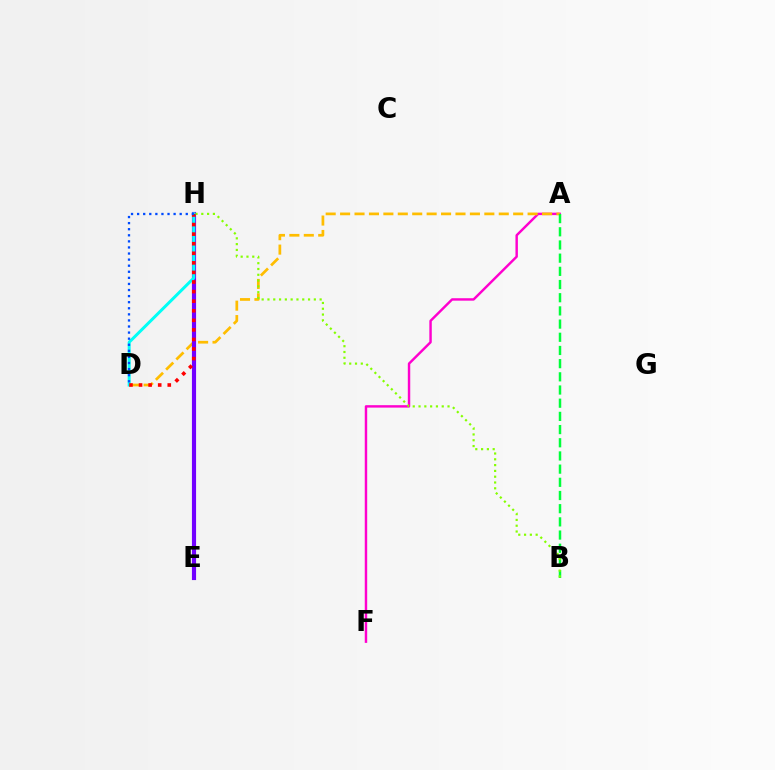{('A', 'F'): [{'color': '#ff00cf', 'line_style': 'solid', 'thickness': 1.75}], ('A', 'D'): [{'color': '#ffbd00', 'line_style': 'dashed', 'thickness': 1.96}], ('A', 'B'): [{'color': '#00ff39', 'line_style': 'dashed', 'thickness': 1.79}], ('E', 'H'): [{'color': '#7200ff', 'line_style': 'solid', 'thickness': 2.98}], ('B', 'H'): [{'color': '#84ff00', 'line_style': 'dotted', 'thickness': 1.58}], ('D', 'H'): [{'color': '#00fff6', 'line_style': 'solid', 'thickness': 2.15}, {'color': '#ff0000', 'line_style': 'dotted', 'thickness': 2.6}, {'color': '#004bff', 'line_style': 'dotted', 'thickness': 1.65}]}